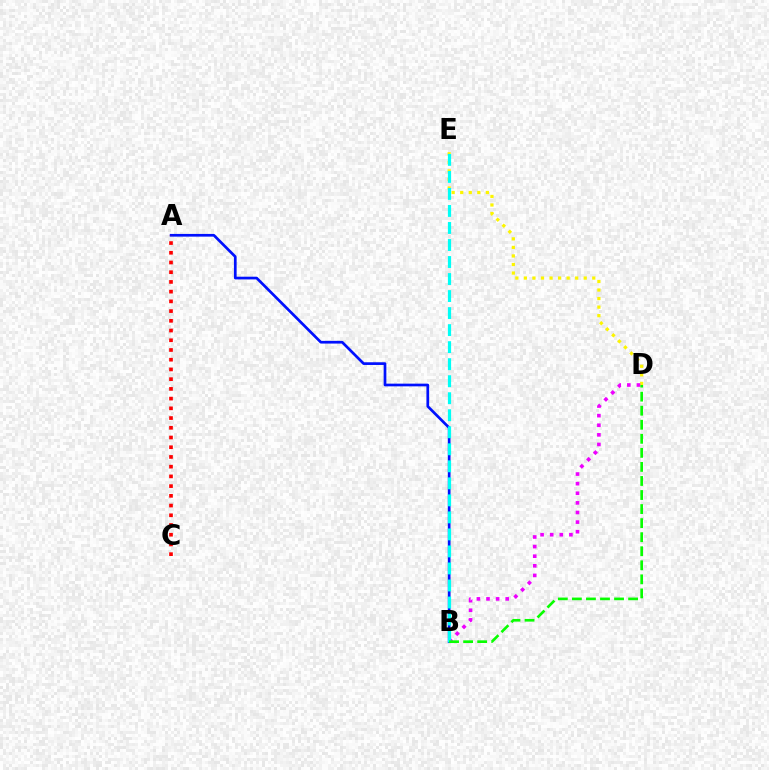{('A', 'B'): [{'color': '#0010ff', 'line_style': 'solid', 'thickness': 1.94}], ('A', 'C'): [{'color': '#ff0000', 'line_style': 'dotted', 'thickness': 2.64}], ('D', 'E'): [{'color': '#fcf500', 'line_style': 'dotted', 'thickness': 2.32}], ('B', 'D'): [{'color': '#ee00ff', 'line_style': 'dotted', 'thickness': 2.61}, {'color': '#08ff00', 'line_style': 'dashed', 'thickness': 1.91}], ('B', 'E'): [{'color': '#00fff6', 'line_style': 'dashed', 'thickness': 2.31}]}